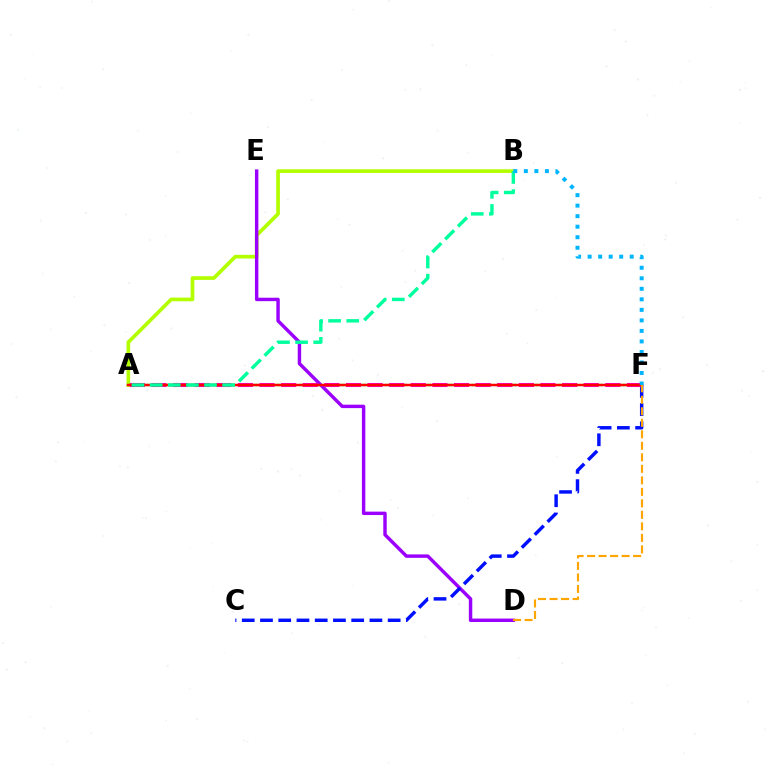{('A', 'F'): [{'color': '#08ff00', 'line_style': 'dashed', 'thickness': 1.67}, {'color': '#ff00bd', 'line_style': 'dashed', 'thickness': 2.94}, {'color': '#ff0000', 'line_style': 'solid', 'thickness': 1.78}], ('A', 'B'): [{'color': '#b3ff00', 'line_style': 'solid', 'thickness': 2.65}, {'color': '#00ff9d', 'line_style': 'dashed', 'thickness': 2.46}], ('D', 'E'): [{'color': '#9b00ff', 'line_style': 'solid', 'thickness': 2.47}], ('C', 'F'): [{'color': '#0010ff', 'line_style': 'dashed', 'thickness': 2.48}], ('D', 'F'): [{'color': '#ffa500', 'line_style': 'dashed', 'thickness': 1.56}], ('B', 'F'): [{'color': '#00b5ff', 'line_style': 'dotted', 'thickness': 2.86}]}